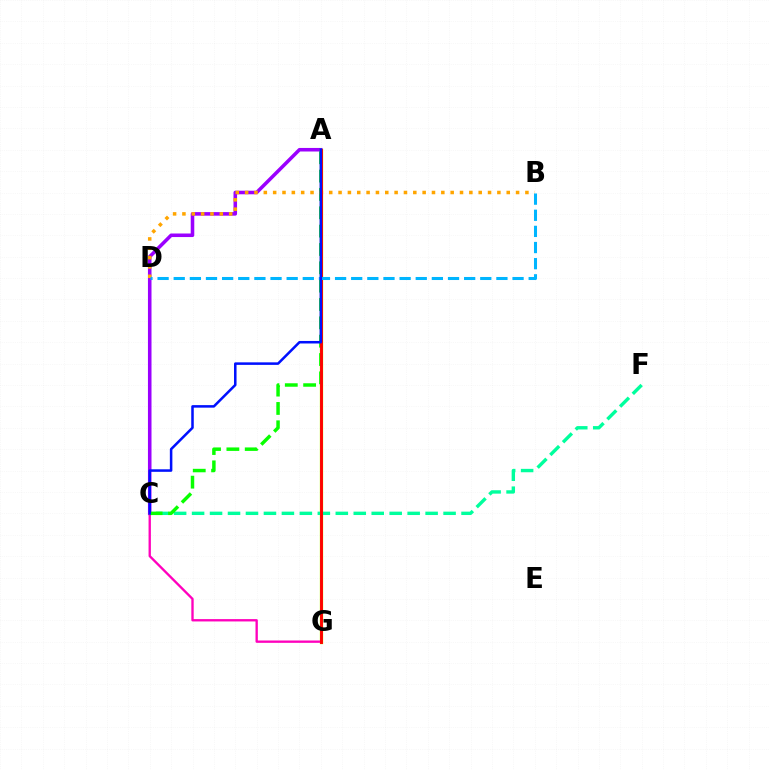{('A', 'C'): [{'color': '#9b00ff', 'line_style': 'solid', 'thickness': 2.56}, {'color': '#08ff00', 'line_style': 'dashed', 'thickness': 2.49}, {'color': '#0010ff', 'line_style': 'solid', 'thickness': 1.82}], ('A', 'G'): [{'color': '#b3ff00', 'line_style': 'solid', 'thickness': 2.39}, {'color': '#ff0000', 'line_style': 'solid', 'thickness': 2.1}], ('C', 'G'): [{'color': '#ff00bd', 'line_style': 'solid', 'thickness': 1.69}], ('C', 'F'): [{'color': '#00ff9d', 'line_style': 'dashed', 'thickness': 2.44}], ('B', 'D'): [{'color': '#ffa500', 'line_style': 'dotted', 'thickness': 2.54}, {'color': '#00b5ff', 'line_style': 'dashed', 'thickness': 2.19}]}